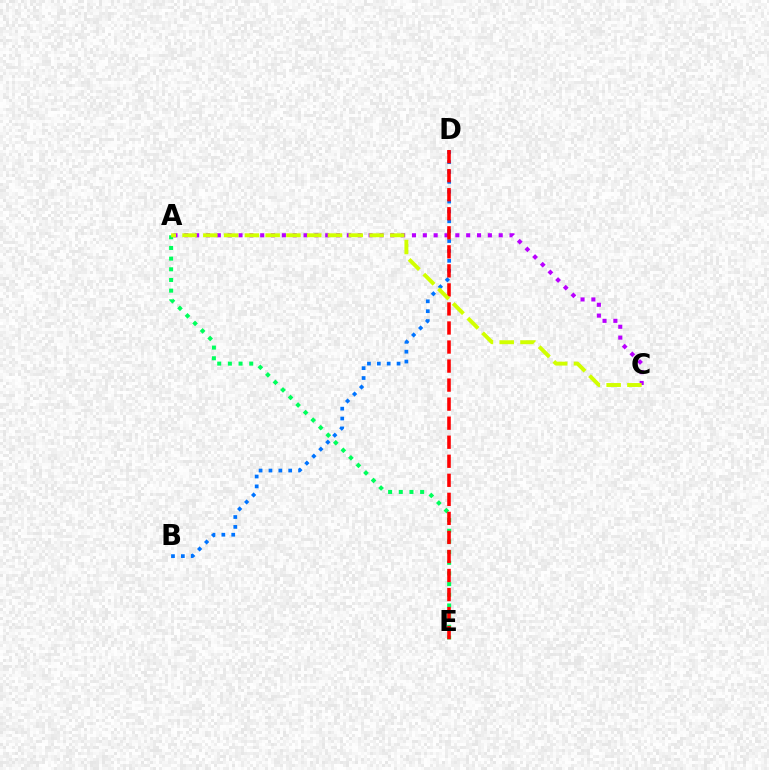{('B', 'D'): [{'color': '#0074ff', 'line_style': 'dotted', 'thickness': 2.68}], ('A', 'C'): [{'color': '#b900ff', 'line_style': 'dotted', 'thickness': 2.95}, {'color': '#d1ff00', 'line_style': 'dashed', 'thickness': 2.82}], ('A', 'E'): [{'color': '#00ff5c', 'line_style': 'dotted', 'thickness': 2.9}], ('D', 'E'): [{'color': '#ff0000', 'line_style': 'dashed', 'thickness': 2.59}]}